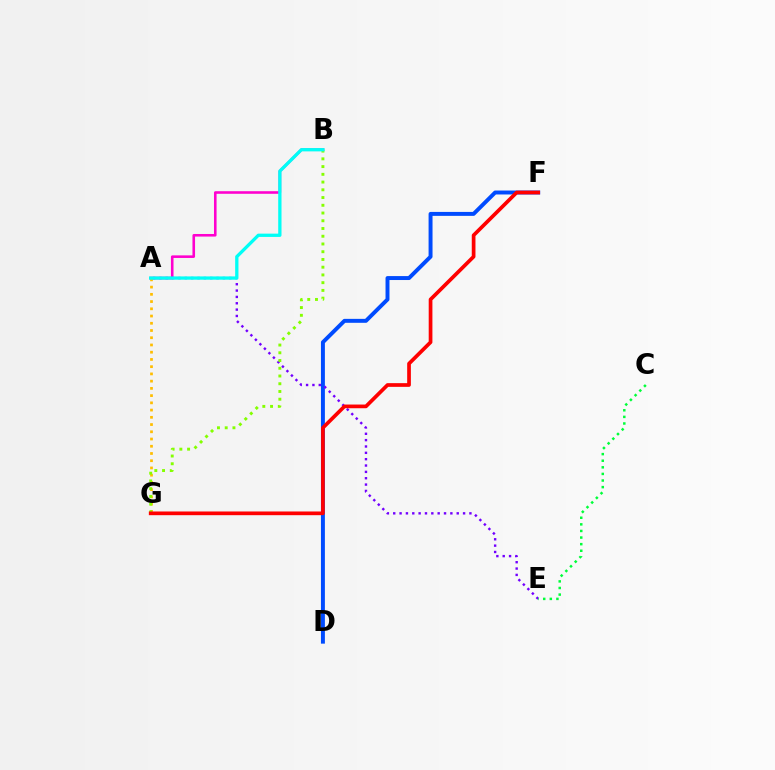{('A', 'B'): [{'color': '#ff00cf', 'line_style': 'solid', 'thickness': 1.86}, {'color': '#00fff6', 'line_style': 'solid', 'thickness': 2.37}], ('A', 'G'): [{'color': '#ffbd00', 'line_style': 'dotted', 'thickness': 1.97}], ('D', 'F'): [{'color': '#004bff', 'line_style': 'solid', 'thickness': 2.84}], ('A', 'E'): [{'color': '#7200ff', 'line_style': 'dotted', 'thickness': 1.73}], ('B', 'G'): [{'color': '#84ff00', 'line_style': 'dotted', 'thickness': 2.1}], ('C', 'E'): [{'color': '#00ff39', 'line_style': 'dotted', 'thickness': 1.79}], ('F', 'G'): [{'color': '#ff0000', 'line_style': 'solid', 'thickness': 2.67}]}